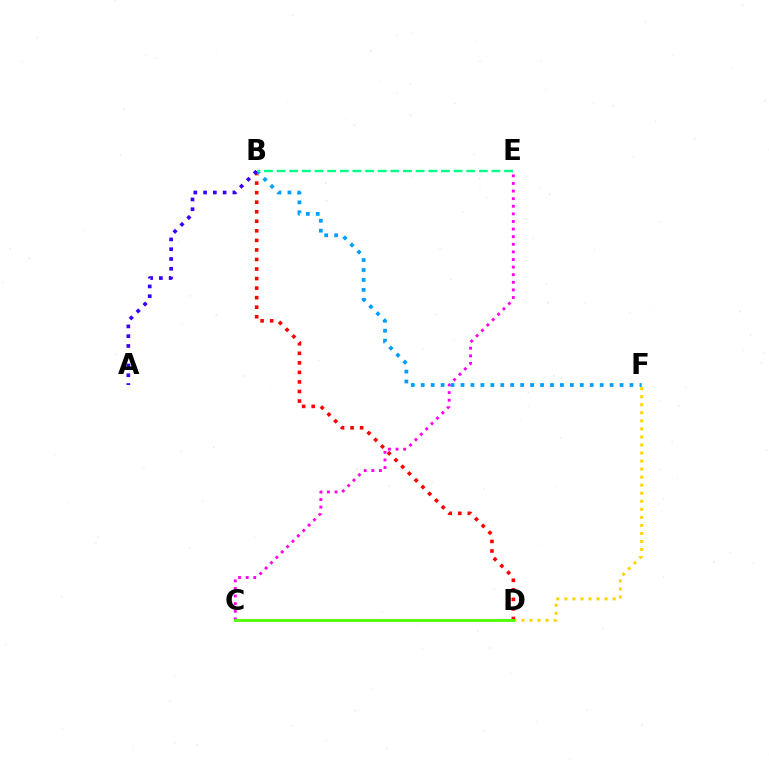{('D', 'F'): [{'color': '#ffd500', 'line_style': 'dotted', 'thickness': 2.19}], ('B', 'D'): [{'color': '#ff0000', 'line_style': 'dotted', 'thickness': 2.59}], ('C', 'E'): [{'color': '#ff00ed', 'line_style': 'dotted', 'thickness': 2.07}], ('B', 'F'): [{'color': '#009eff', 'line_style': 'dotted', 'thickness': 2.7}], ('A', 'B'): [{'color': '#3700ff', 'line_style': 'dotted', 'thickness': 2.65}], ('C', 'D'): [{'color': '#4fff00', 'line_style': 'solid', 'thickness': 2.03}], ('B', 'E'): [{'color': '#00ff86', 'line_style': 'dashed', 'thickness': 1.72}]}